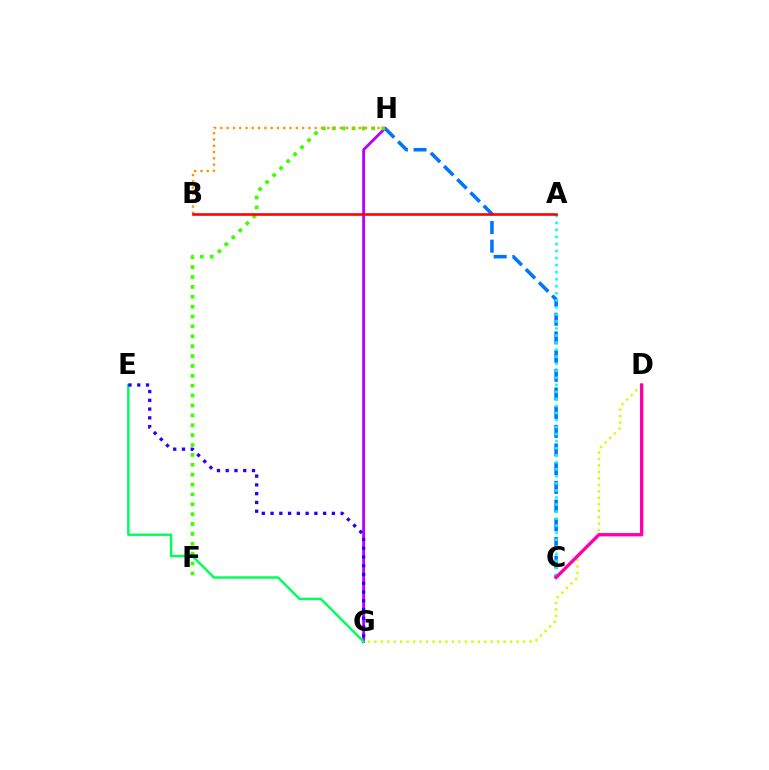{('G', 'H'): [{'color': '#b900ff', 'line_style': 'solid', 'thickness': 2.03}], ('C', 'H'): [{'color': '#0074ff', 'line_style': 'dashed', 'thickness': 2.54}], ('F', 'H'): [{'color': '#3dff00', 'line_style': 'dotted', 'thickness': 2.68}], ('D', 'G'): [{'color': '#d1ff00', 'line_style': 'dotted', 'thickness': 1.76}], ('A', 'C'): [{'color': '#00fff6', 'line_style': 'dotted', 'thickness': 1.91}], ('C', 'D'): [{'color': '#ff00ac', 'line_style': 'solid', 'thickness': 2.41}], ('B', 'H'): [{'color': '#ff9400', 'line_style': 'dotted', 'thickness': 1.71}], ('E', 'G'): [{'color': '#00ff5c', 'line_style': 'solid', 'thickness': 1.76}, {'color': '#2500ff', 'line_style': 'dotted', 'thickness': 2.38}], ('A', 'B'): [{'color': '#ff0000', 'line_style': 'solid', 'thickness': 1.88}]}